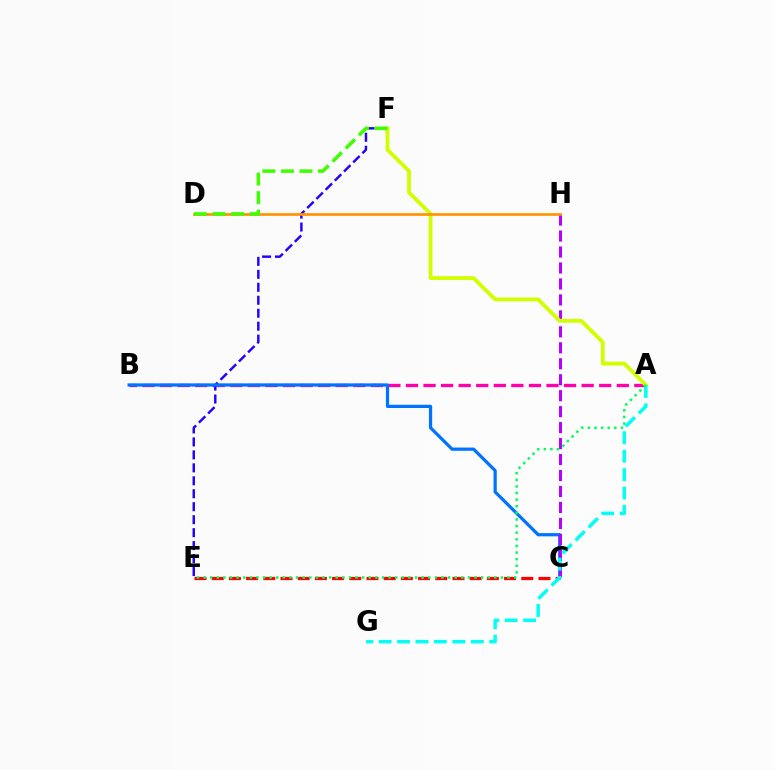{('A', 'B'): [{'color': '#ff00ac', 'line_style': 'dashed', 'thickness': 2.39}], ('E', 'F'): [{'color': '#2500ff', 'line_style': 'dashed', 'thickness': 1.76}], ('B', 'C'): [{'color': '#0074ff', 'line_style': 'solid', 'thickness': 2.33}], ('C', 'E'): [{'color': '#ff0000', 'line_style': 'dashed', 'thickness': 2.34}], ('C', 'H'): [{'color': '#b900ff', 'line_style': 'dashed', 'thickness': 2.17}], ('A', 'F'): [{'color': '#d1ff00', 'line_style': 'solid', 'thickness': 2.76}], ('D', 'H'): [{'color': '#ff9400', 'line_style': 'solid', 'thickness': 1.93}], ('A', 'G'): [{'color': '#00fff6', 'line_style': 'dashed', 'thickness': 2.5}], ('A', 'E'): [{'color': '#00ff5c', 'line_style': 'dotted', 'thickness': 1.8}], ('D', 'F'): [{'color': '#3dff00', 'line_style': 'dashed', 'thickness': 2.52}]}